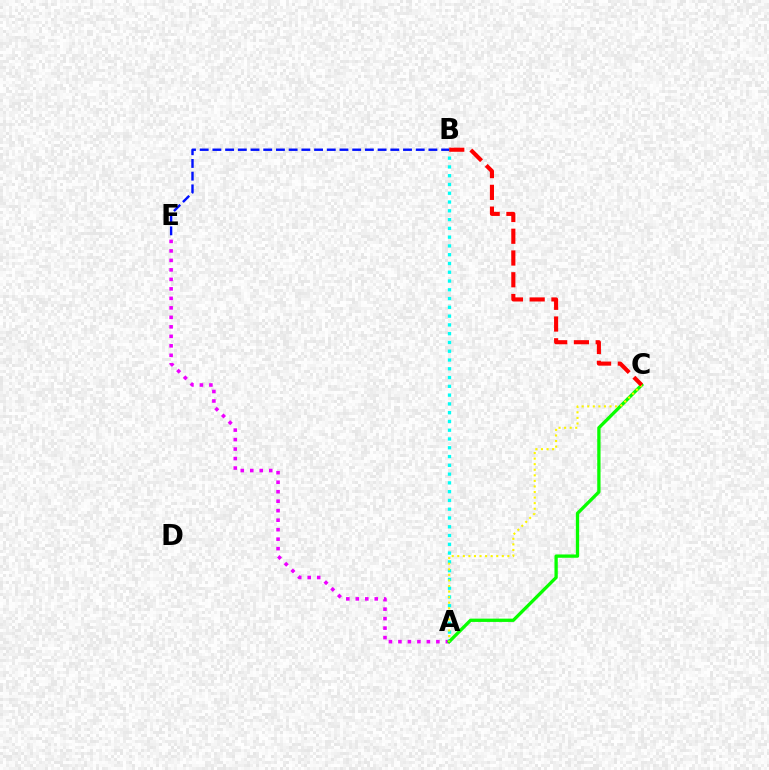{('A', 'E'): [{'color': '#ee00ff', 'line_style': 'dotted', 'thickness': 2.58}], ('A', 'B'): [{'color': '#00fff6', 'line_style': 'dotted', 'thickness': 2.38}], ('A', 'C'): [{'color': '#08ff00', 'line_style': 'solid', 'thickness': 2.38}, {'color': '#fcf500', 'line_style': 'dotted', 'thickness': 1.51}], ('B', 'C'): [{'color': '#ff0000', 'line_style': 'dashed', 'thickness': 2.96}], ('B', 'E'): [{'color': '#0010ff', 'line_style': 'dashed', 'thickness': 1.73}]}